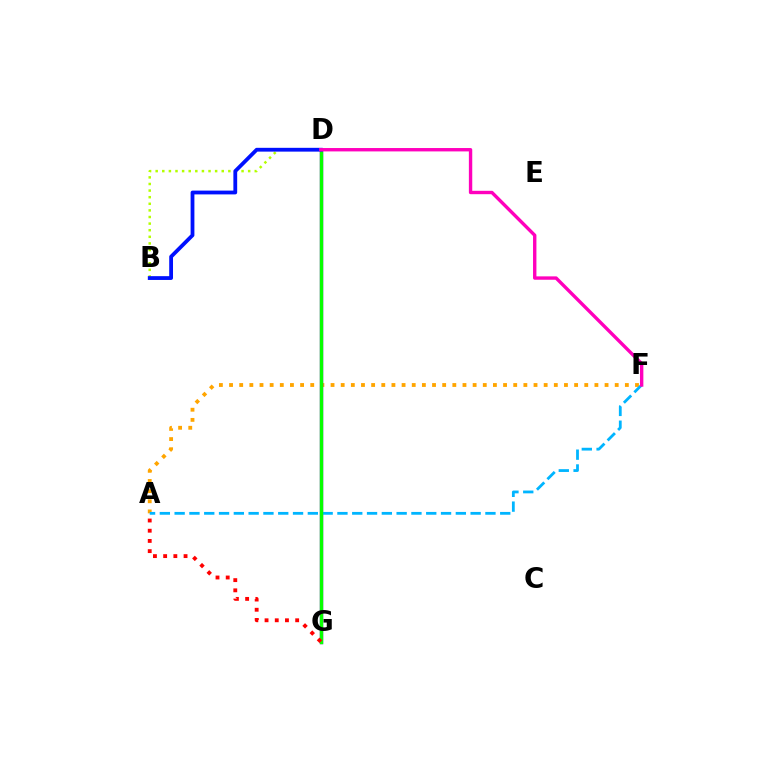{('B', 'D'): [{'color': '#b3ff00', 'line_style': 'dotted', 'thickness': 1.79}, {'color': '#0010ff', 'line_style': 'solid', 'thickness': 2.73}], ('D', 'G'): [{'color': '#00ff9d', 'line_style': 'dotted', 'thickness': 1.92}, {'color': '#9b00ff', 'line_style': 'solid', 'thickness': 2.43}, {'color': '#08ff00', 'line_style': 'solid', 'thickness': 2.45}], ('A', 'F'): [{'color': '#ffa500', 'line_style': 'dotted', 'thickness': 2.76}, {'color': '#00b5ff', 'line_style': 'dashed', 'thickness': 2.01}], ('A', 'G'): [{'color': '#ff0000', 'line_style': 'dotted', 'thickness': 2.77}], ('D', 'F'): [{'color': '#ff00bd', 'line_style': 'solid', 'thickness': 2.43}]}